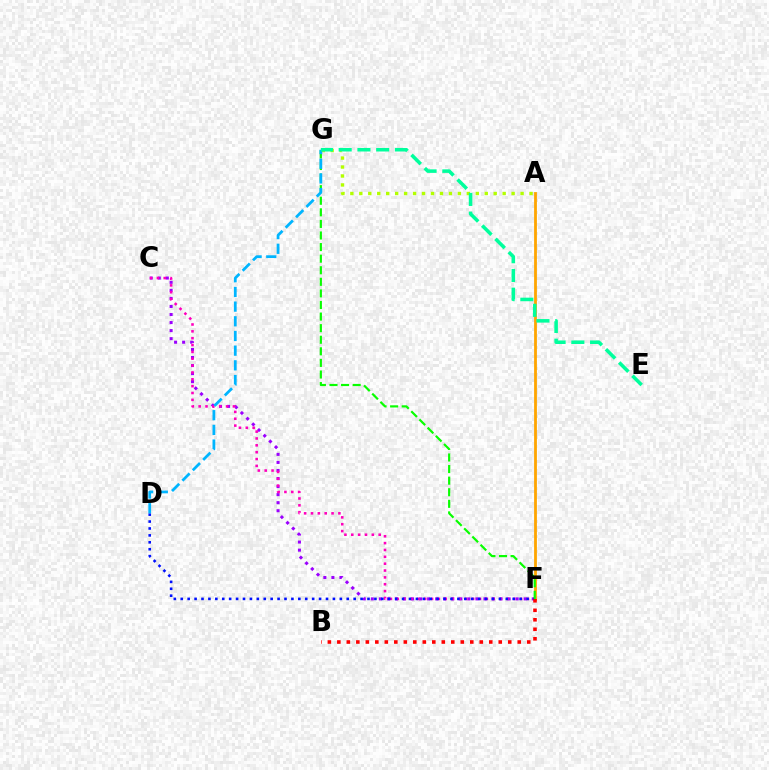{('C', 'F'): [{'color': '#9b00ff', 'line_style': 'dotted', 'thickness': 2.19}, {'color': '#ff00bd', 'line_style': 'dotted', 'thickness': 1.86}], ('A', 'G'): [{'color': '#b3ff00', 'line_style': 'dotted', 'thickness': 2.43}], ('A', 'F'): [{'color': '#ffa500', 'line_style': 'solid', 'thickness': 2.01}], ('D', 'F'): [{'color': '#0010ff', 'line_style': 'dotted', 'thickness': 1.88}], ('F', 'G'): [{'color': '#08ff00', 'line_style': 'dashed', 'thickness': 1.57}], ('D', 'G'): [{'color': '#00b5ff', 'line_style': 'dashed', 'thickness': 1.99}], ('E', 'G'): [{'color': '#00ff9d', 'line_style': 'dashed', 'thickness': 2.55}], ('B', 'F'): [{'color': '#ff0000', 'line_style': 'dotted', 'thickness': 2.58}]}